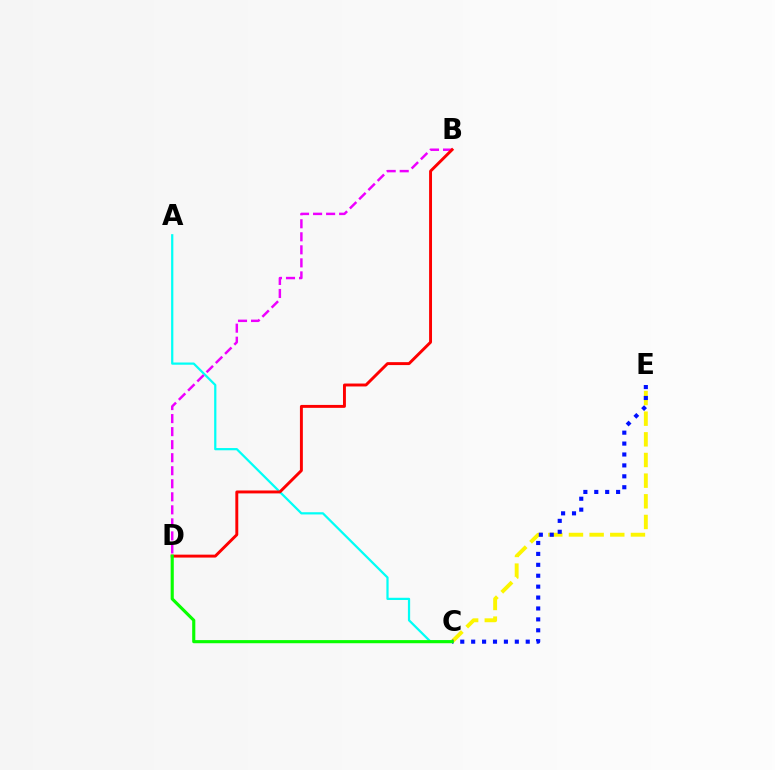{('A', 'C'): [{'color': '#00fff6', 'line_style': 'solid', 'thickness': 1.61}], ('C', 'E'): [{'color': '#fcf500', 'line_style': 'dashed', 'thickness': 2.81}, {'color': '#0010ff', 'line_style': 'dotted', 'thickness': 2.97}], ('B', 'D'): [{'color': '#ee00ff', 'line_style': 'dashed', 'thickness': 1.77}, {'color': '#ff0000', 'line_style': 'solid', 'thickness': 2.1}], ('C', 'D'): [{'color': '#08ff00', 'line_style': 'solid', 'thickness': 2.25}]}